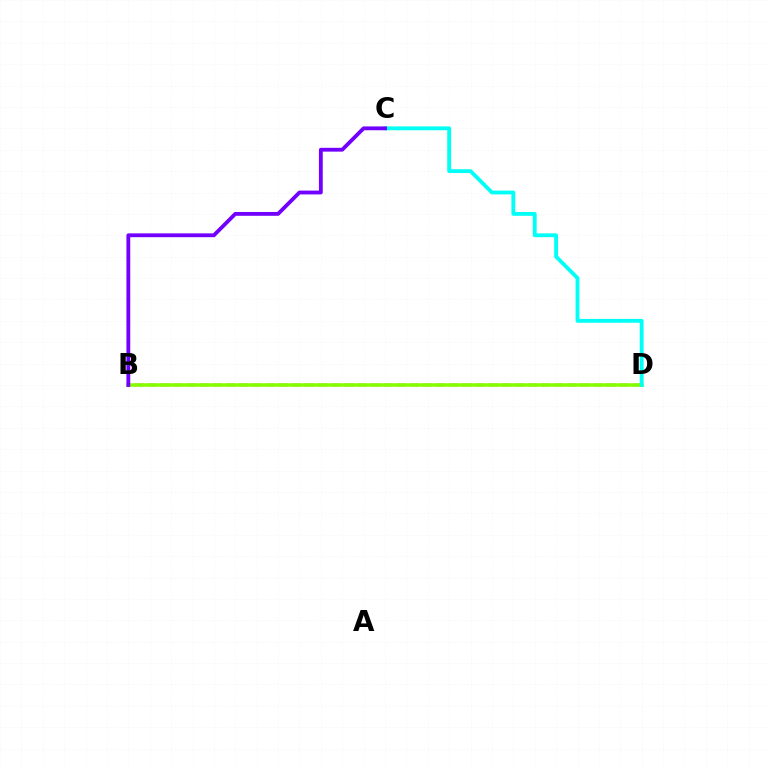{('B', 'D'): [{'color': '#ff0000', 'line_style': 'dashed', 'thickness': 1.78}, {'color': '#84ff00', 'line_style': 'solid', 'thickness': 2.54}], ('C', 'D'): [{'color': '#00fff6', 'line_style': 'solid', 'thickness': 2.76}], ('B', 'C'): [{'color': '#7200ff', 'line_style': 'solid', 'thickness': 2.75}]}